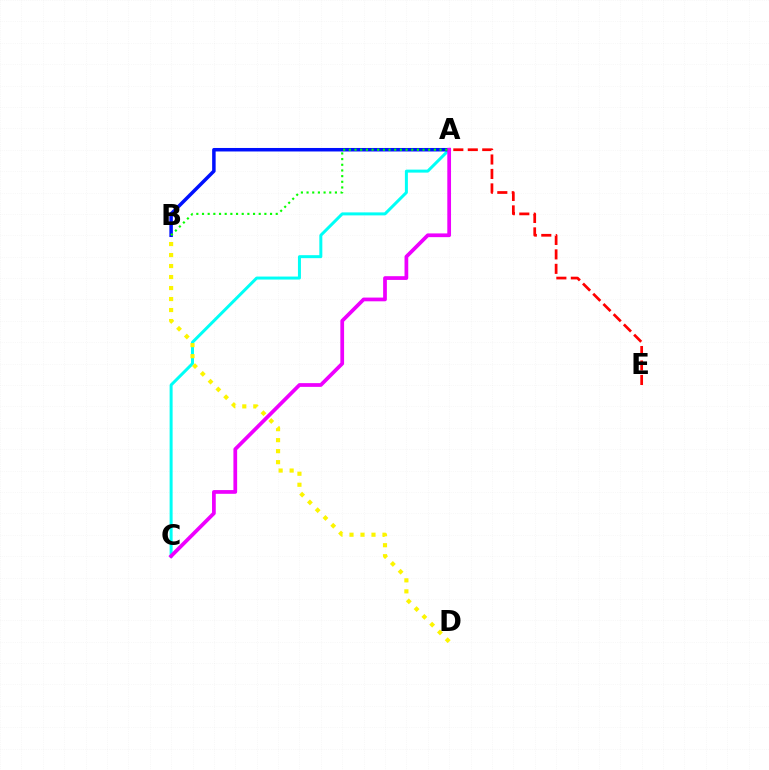{('A', 'C'): [{'color': '#00fff6', 'line_style': 'solid', 'thickness': 2.16}, {'color': '#ee00ff', 'line_style': 'solid', 'thickness': 2.69}], ('A', 'B'): [{'color': '#0010ff', 'line_style': 'solid', 'thickness': 2.52}, {'color': '#08ff00', 'line_style': 'dotted', 'thickness': 1.54}], ('A', 'E'): [{'color': '#ff0000', 'line_style': 'dashed', 'thickness': 1.96}], ('B', 'D'): [{'color': '#fcf500', 'line_style': 'dotted', 'thickness': 2.99}]}